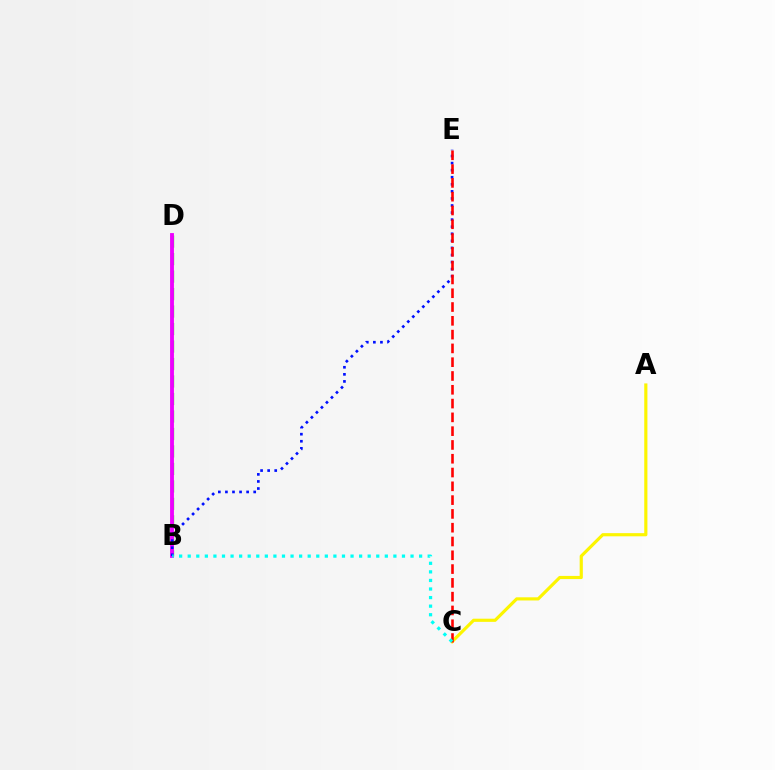{('B', 'D'): [{'color': '#08ff00', 'line_style': 'dashed', 'thickness': 2.38}, {'color': '#ee00ff', 'line_style': 'solid', 'thickness': 2.77}], ('A', 'C'): [{'color': '#fcf500', 'line_style': 'solid', 'thickness': 2.28}], ('B', 'E'): [{'color': '#0010ff', 'line_style': 'dotted', 'thickness': 1.92}], ('C', 'E'): [{'color': '#ff0000', 'line_style': 'dashed', 'thickness': 1.87}], ('B', 'C'): [{'color': '#00fff6', 'line_style': 'dotted', 'thickness': 2.33}]}